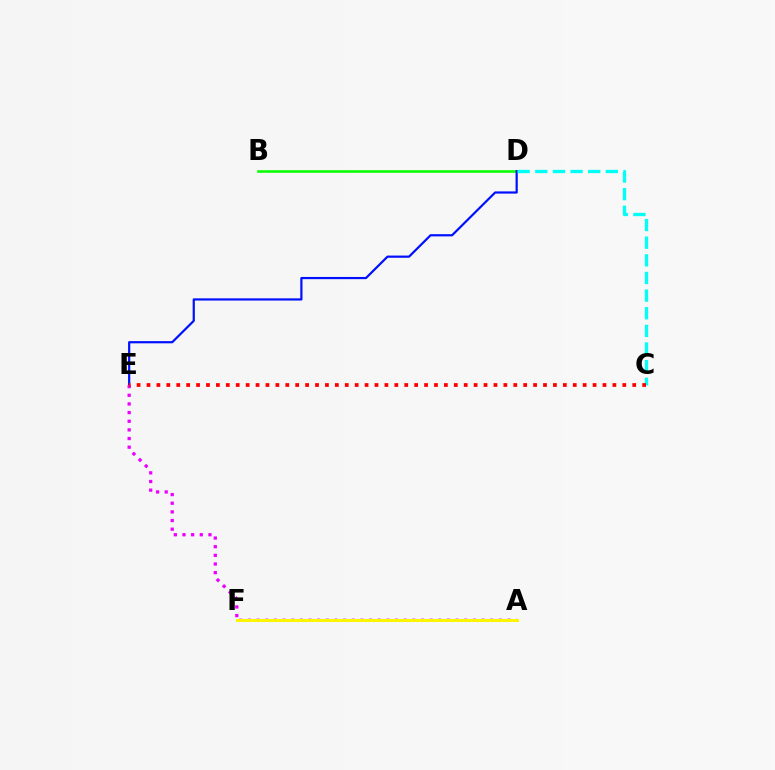{('B', 'D'): [{'color': '#08ff00', 'line_style': 'solid', 'thickness': 1.86}], ('D', 'E'): [{'color': '#0010ff', 'line_style': 'solid', 'thickness': 1.59}], ('C', 'D'): [{'color': '#00fff6', 'line_style': 'dashed', 'thickness': 2.4}], ('A', 'E'): [{'color': '#ee00ff', 'line_style': 'dotted', 'thickness': 2.35}], ('C', 'E'): [{'color': '#ff0000', 'line_style': 'dotted', 'thickness': 2.69}], ('A', 'F'): [{'color': '#fcf500', 'line_style': 'solid', 'thickness': 2.16}]}